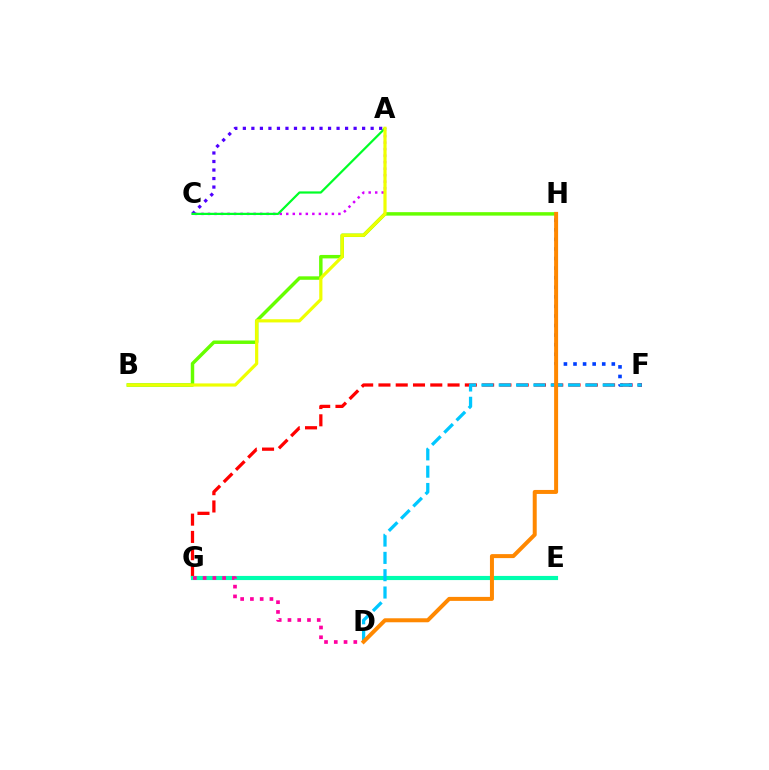{('F', 'H'): [{'color': '#003fff', 'line_style': 'dotted', 'thickness': 2.6}], ('F', 'G'): [{'color': '#ff0000', 'line_style': 'dashed', 'thickness': 2.35}], ('E', 'G'): [{'color': '#00ffaf', 'line_style': 'solid', 'thickness': 2.99}], ('D', 'F'): [{'color': '#00c7ff', 'line_style': 'dashed', 'thickness': 2.35}], ('A', 'C'): [{'color': '#d600ff', 'line_style': 'dotted', 'thickness': 1.77}, {'color': '#4f00ff', 'line_style': 'dotted', 'thickness': 2.31}, {'color': '#00ff27', 'line_style': 'solid', 'thickness': 1.59}], ('B', 'H'): [{'color': '#66ff00', 'line_style': 'solid', 'thickness': 2.49}], ('D', 'G'): [{'color': '#ff00a0', 'line_style': 'dotted', 'thickness': 2.65}], ('D', 'H'): [{'color': '#ff8800', 'line_style': 'solid', 'thickness': 2.87}], ('A', 'B'): [{'color': '#eeff00', 'line_style': 'solid', 'thickness': 2.3}]}